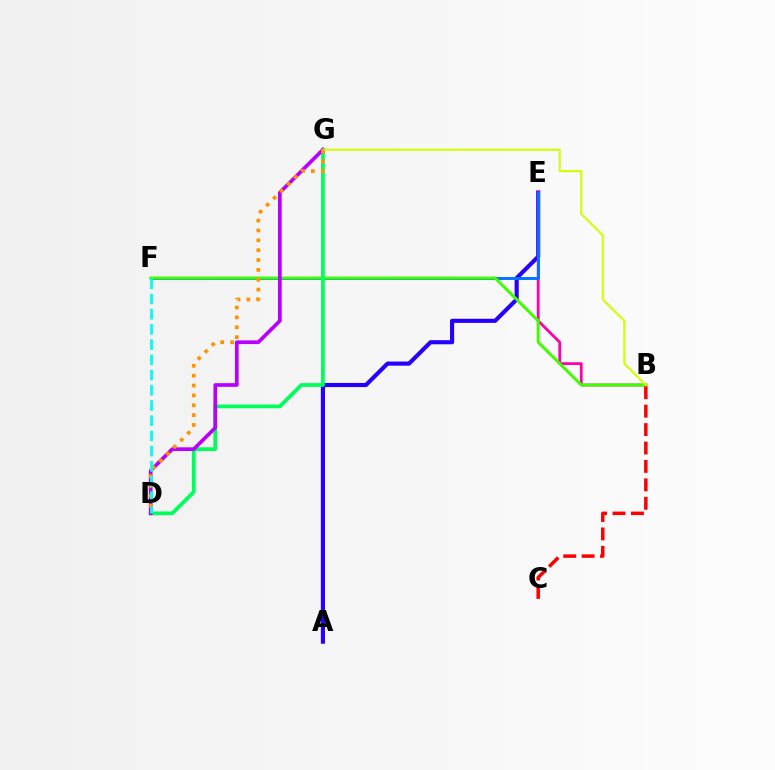{('A', 'E'): [{'color': '#2500ff', 'line_style': 'solid', 'thickness': 2.97}], ('B', 'E'): [{'color': '#ff00ac', 'line_style': 'solid', 'thickness': 2.01}], ('E', 'F'): [{'color': '#0074ff', 'line_style': 'solid', 'thickness': 2.09}], ('B', 'F'): [{'color': '#3dff00', 'line_style': 'solid', 'thickness': 2.12}], ('B', 'C'): [{'color': '#ff0000', 'line_style': 'dashed', 'thickness': 2.5}], ('D', 'G'): [{'color': '#00ff5c', 'line_style': 'solid', 'thickness': 2.71}, {'color': '#b900ff', 'line_style': 'solid', 'thickness': 2.66}, {'color': '#ff9400', 'line_style': 'dotted', 'thickness': 2.68}], ('B', 'G'): [{'color': '#d1ff00', 'line_style': 'solid', 'thickness': 1.5}], ('D', 'F'): [{'color': '#00fff6', 'line_style': 'dashed', 'thickness': 2.07}]}